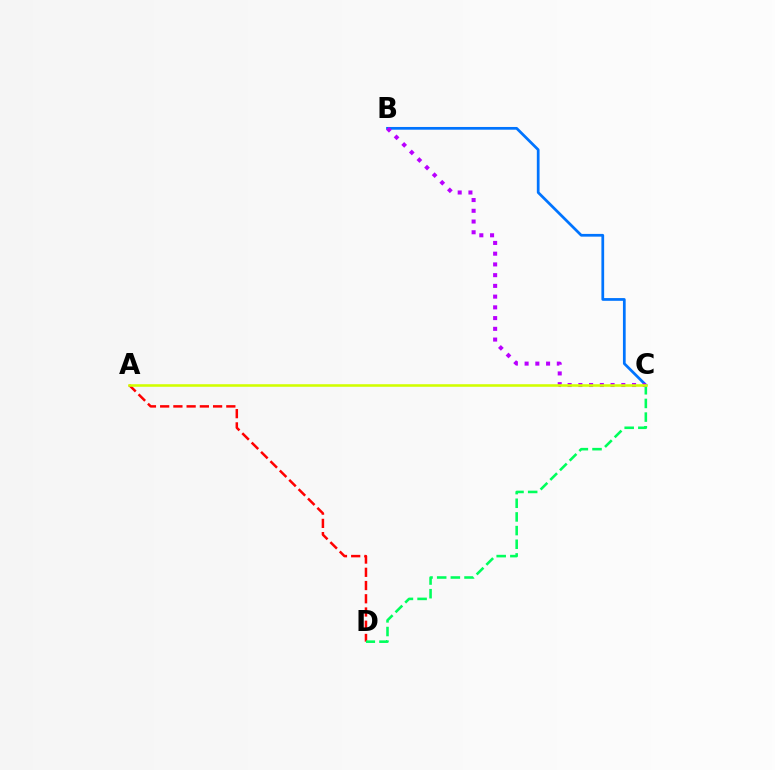{('A', 'D'): [{'color': '#ff0000', 'line_style': 'dashed', 'thickness': 1.8}], ('C', 'D'): [{'color': '#00ff5c', 'line_style': 'dashed', 'thickness': 1.86}], ('B', 'C'): [{'color': '#0074ff', 'line_style': 'solid', 'thickness': 1.97}, {'color': '#b900ff', 'line_style': 'dotted', 'thickness': 2.92}], ('A', 'C'): [{'color': '#d1ff00', 'line_style': 'solid', 'thickness': 1.85}]}